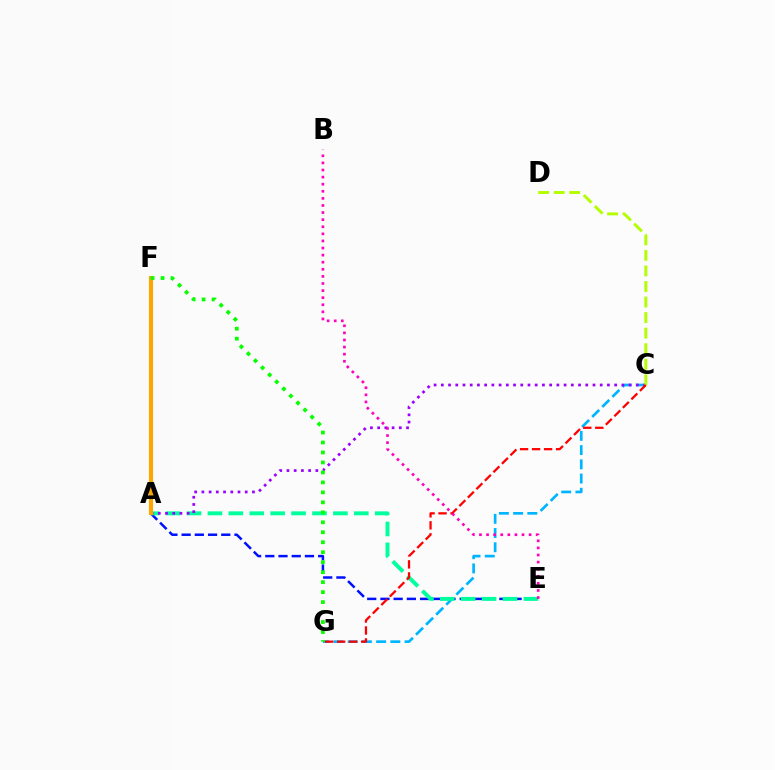{('C', 'G'): [{'color': '#00b5ff', 'line_style': 'dashed', 'thickness': 1.93}, {'color': '#ff0000', 'line_style': 'dashed', 'thickness': 1.63}], ('A', 'E'): [{'color': '#0010ff', 'line_style': 'dashed', 'thickness': 1.8}, {'color': '#00ff9d', 'line_style': 'dashed', 'thickness': 2.84}], ('A', 'C'): [{'color': '#9b00ff', 'line_style': 'dotted', 'thickness': 1.96}], ('C', 'D'): [{'color': '#b3ff00', 'line_style': 'dashed', 'thickness': 2.11}], ('A', 'F'): [{'color': '#ffa500', 'line_style': 'solid', 'thickness': 2.95}], ('F', 'G'): [{'color': '#08ff00', 'line_style': 'dotted', 'thickness': 2.71}], ('B', 'E'): [{'color': '#ff00bd', 'line_style': 'dotted', 'thickness': 1.93}]}